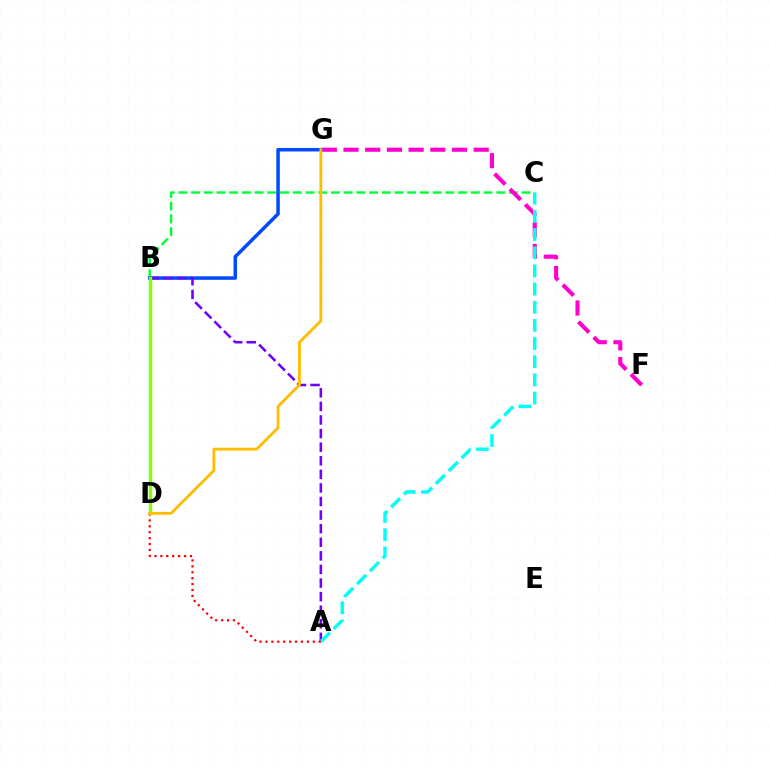{('B', 'C'): [{'color': '#00ff39', 'line_style': 'dashed', 'thickness': 1.73}], ('F', 'G'): [{'color': '#ff00cf', 'line_style': 'dashed', 'thickness': 2.95}], ('B', 'G'): [{'color': '#004bff', 'line_style': 'solid', 'thickness': 2.53}], ('A', 'B'): [{'color': '#7200ff', 'line_style': 'dashed', 'thickness': 1.85}], ('A', 'C'): [{'color': '#00fff6', 'line_style': 'dashed', 'thickness': 2.47}], ('A', 'D'): [{'color': '#ff0000', 'line_style': 'dotted', 'thickness': 1.61}], ('B', 'D'): [{'color': '#84ff00', 'line_style': 'solid', 'thickness': 2.42}], ('D', 'G'): [{'color': '#ffbd00', 'line_style': 'solid', 'thickness': 2.05}]}